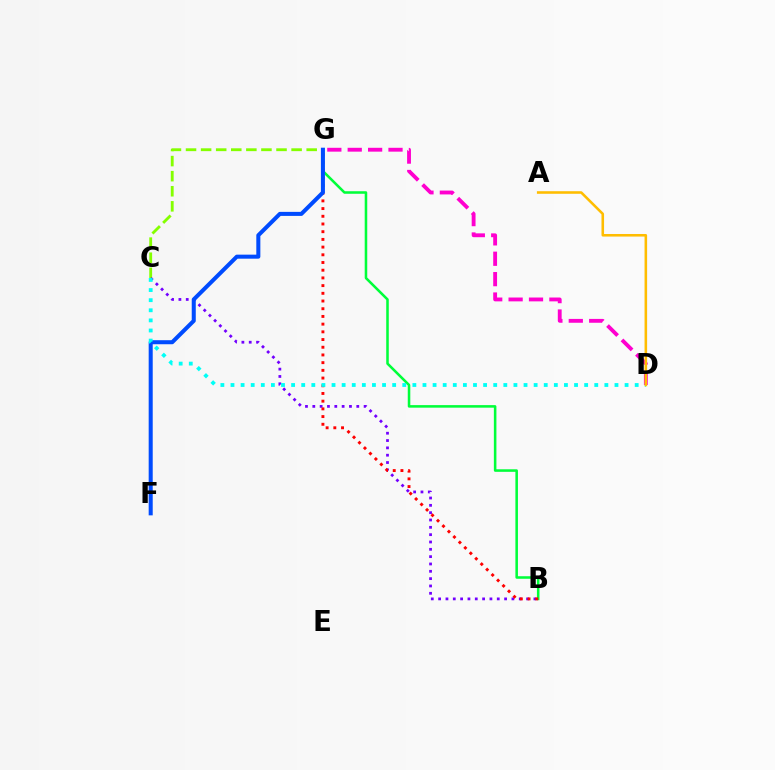{('C', 'G'): [{'color': '#84ff00', 'line_style': 'dashed', 'thickness': 2.05}], ('B', 'G'): [{'color': '#00ff39', 'line_style': 'solid', 'thickness': 1.84}, {'color': '#ff0000', 'line_style': 'dotted', 'thickness': 2.09}], ('B', 'C'): [{'color': '#7200ff', 'line_style': 'dotted', 'thickness': 1.99}], ('F', 'G'): [{'color': '#004bff', 'line_style': 'solid', 'thickness': 2.91}], ('D', 'G'): [{'color': '#ff00cf', 'line_style': 'dashed', 'thickness': 2.77}], ('C', 'D'): [{'color': '#00fff6', 'line_style': 'dotted', 'thickness': 2.75}], ('A', 'D'): [{'color': '#ffbd00', 'line_style': 'solid', 'thickness': 1.85}]}